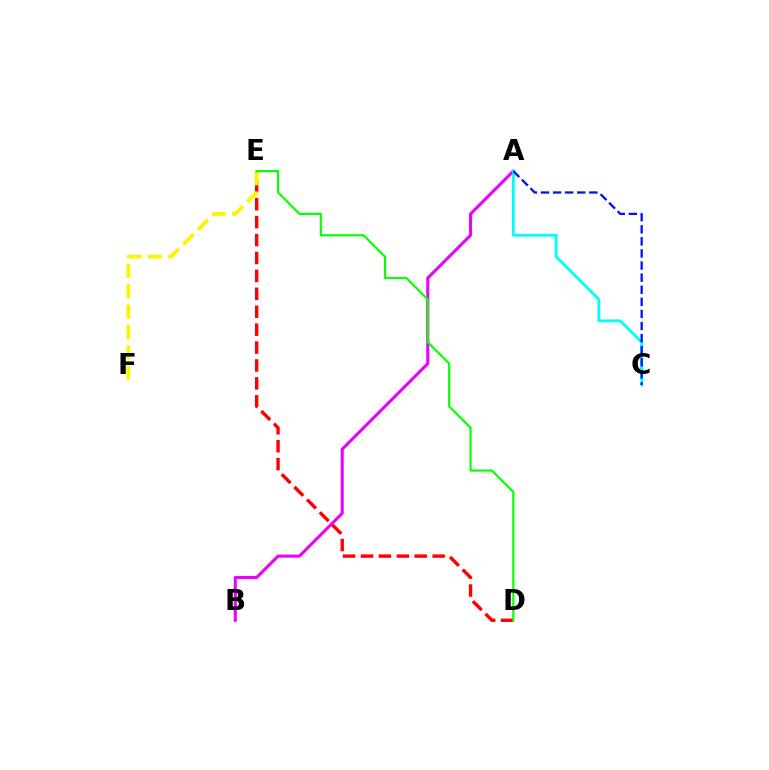{('A', 'B'): [{'color': '#ee00ff', 'line_style': 'solid', 'thickness': 2.22}], ('D', 'E'): [{'color': '#ff0000', 'line_style': 'dashed', 'thickness': 2.43}, {'color': '#08ff00', 'line_style': 'solid', 'thickness': 1.56}], ('A', 'C'): [{'color': '#00fff6', 'line_style': 'solid', 'thickness': 2.03}, {'color': '#0010ff', 'line_style': 'dashed', 'thickness': 1.64}], ('E', 'F'): [{'color': '#fcf500', 'line_style': 'dashed', 'thickness': 2.77}]}